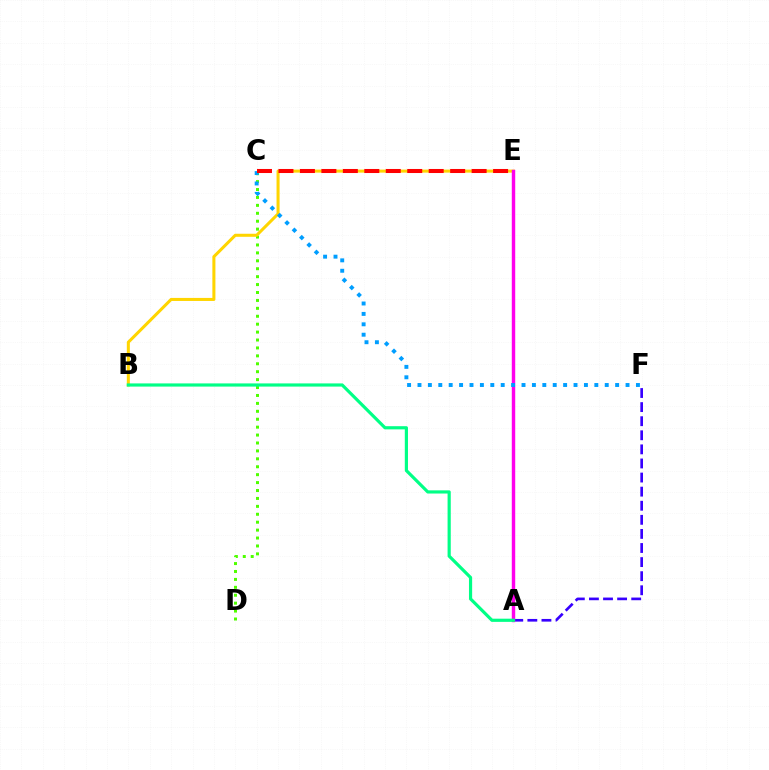{('C', 'D'): [{'color': '#4fff00', 'line_style': 'dotted', 'thickness': 2.15}], ('A', 'F'): [{'color': '#3700ff', 'line_style': 'dashed', 'thickness': 1.91}], ('B', 'E'): [{'color': '#ffd500', 'line_style': 'solid', 'thickness': 2.19}], ('A', 'E'): [{'color': '#ff00ed', 'line_style': 'solid', 'thickness': 2.47}], ('C', 'F'): [{'color': '#009eff', 'line_style': 'dotted', 'thickness': 2.83}], ('C', 'E'): [{'color': '#ff0000', 'line_style': 'dashed', 'thickness': 2.92}], ('A', 'B'): [{'color': '#00ff86', 'line_style': 'solid', 'thickness': 2.29}]}